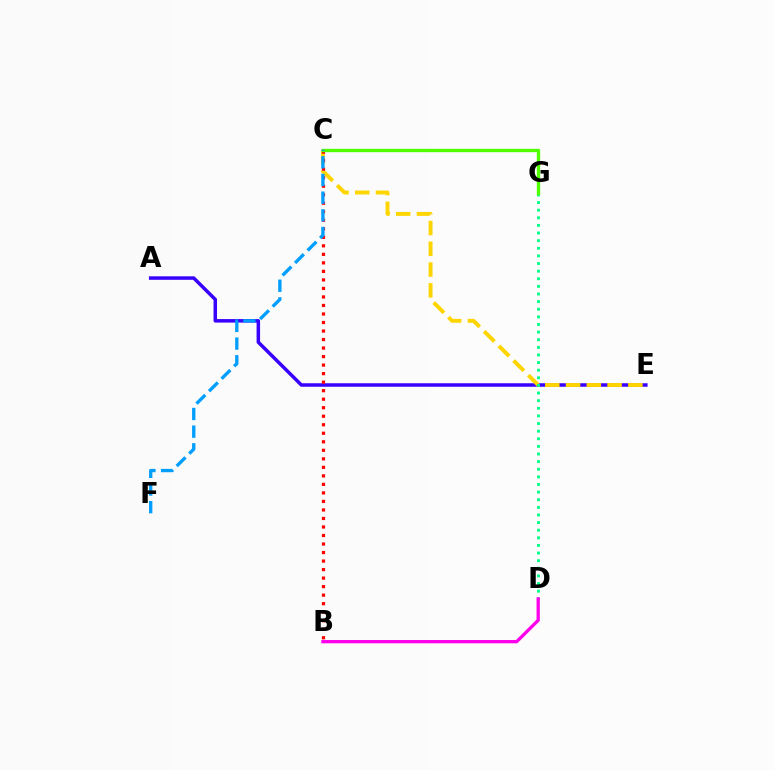{('A', 'E'): [{'color': '#3700ff', 'line_style': 'solid', 'thickness': 2.52}], ('C', 'E'): [{'color': '#ffd500', 'line_style': 'dashed', 'thickness': 2.82}], ('B', 'C'): [{'color': '#ff0000', 'line_style': 'dotted', 'thickness': 2.31}], ('D', 'G'): [{'color': '#00ff86', 'line_style': 'dotted', 'thickness': 2.07}], ('B', 'D'): [{'color': '#ff00ed', 'line_style': 'solid', 'thickness': 2.36}], ('C', 'G'): [{'color': '#4fff00', 'line_style': 'solid', 'thickness': 2.41}], ('C', 'F'): [{'color': '#009eff', 'line_style': 'dashed', 'thickness': 2.4}]}